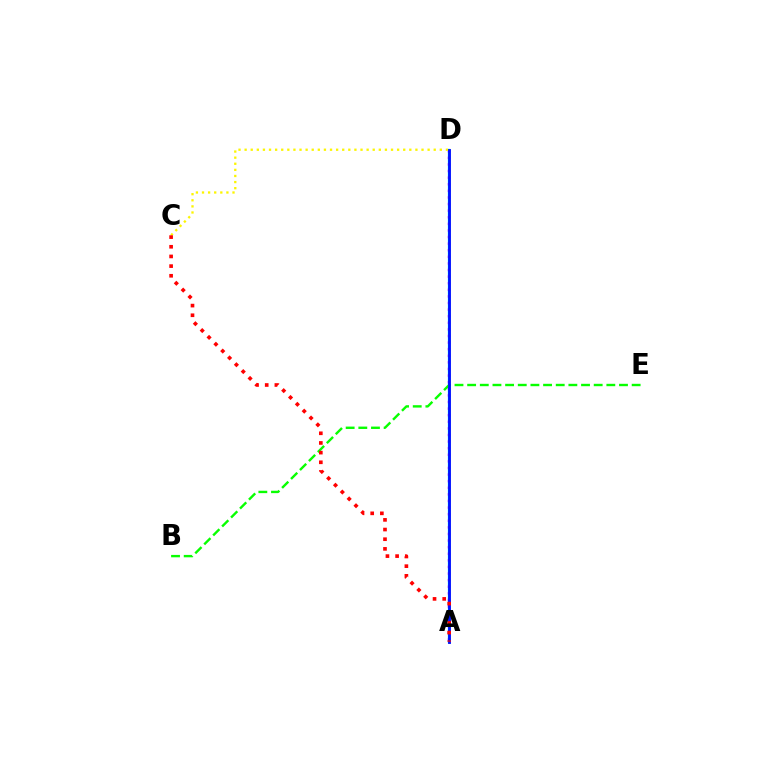{('A', 'D'): [{'color': '#00fff6', 'line_style': 'solid', 'thickness': 1.7}, {'color': '#ee00ff', 'line_style': 'dotted', 'thickness': 1.79}, {'color': '#0010ff', 'line_style': 'solid', 'thickness': 2.06}], ('B', 'E'): [{'color': '#08ff00', 'line_style': 'dashed', 'thickness': 1.72}], ('C', 'D'): [{'color': '#fcf500', 'line_style': 'dotted', 'thickness': 1.66}], ('A', 'C'): [{'color': '#ff0000', 'line_style': 'dotted', 'thickness': 2.63}]}